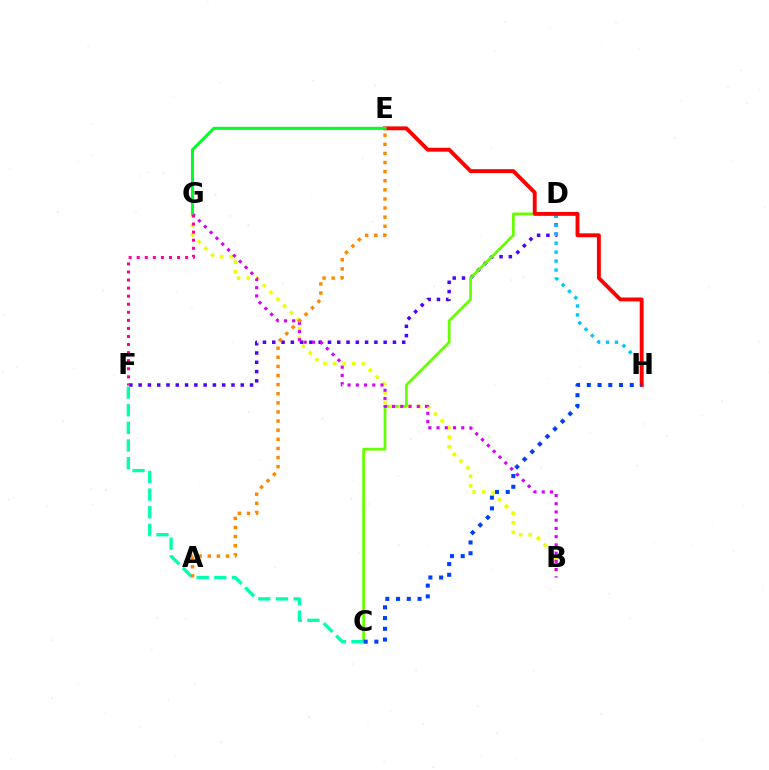{('D', 'F'): [{'color': '#4f00ff', 'line_style': 'dotted', 'thickness': 2.52}], ('C', 'D'): [{'color': '#66ff00', 'line_style': 'solid', 'thickness': 1.98}], ('C', 'F'): [{'color': '#00ffaf', 'line_style': 'dashed', 'thickness': 2.39}], ('B', 'G'): [{'color': '#eeff00', 'line_style': 'dotted', 'thickness': 2.61}, {'color': '#d600ff', 'line_style': 'dotted', 'thickness': 2.24}], ('D', 'H'): [{'color': '#00c7ff', 'line_style': 'dotted', 'thickness': 2.43}], ('E', 'H'): [{'color': '#ff0000', 'line_style': 'solid', 'thickness': 2.8}], ('C', 'H'): [{'color': '#003fff', 'line_style': 'dotted', 'thickness': 2.92}], ('E', 'G'): [{'color': '#00ff27', 'line_style': 'solid', 'thickness': 2.2}], ('F', 'G'): [{'color': '#ff00a0', 'line_style': 'dotted', 'thickness': 2.19}], ('A', 'E'): [{'color': '#ff8800', 'line_style': 'dotted', 'thickness': 2.48}]}